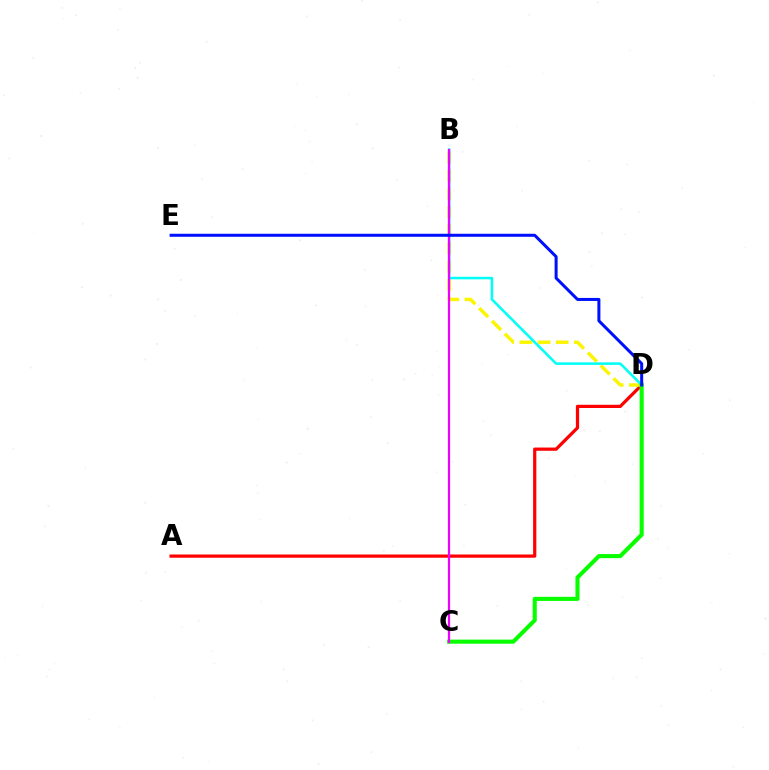{('A', 'D'): [{'color': '#ff0000', 'line_style': 'solid', 'thickness': 2.32}], ('B', 'D'): [{'color': '#fcf500', 'line_style': 'dashed', 'thickness': 2.47}, {'color': '#00fff6', 'line_style': 'solid', 'thickness': 1.83}], ('C', 'D'): [{'color': '#08ff00', 'line_style': 'solid', 'thickness': 2.95}], ('B', 'C'): [{'color': '#ee00ff', 'line_style': 'solid', 'thickness': 1.61}], ('D', 'E'): [{'color': '#0010ff', 'line_style': 'solid', 'thickness': 2.17}]}